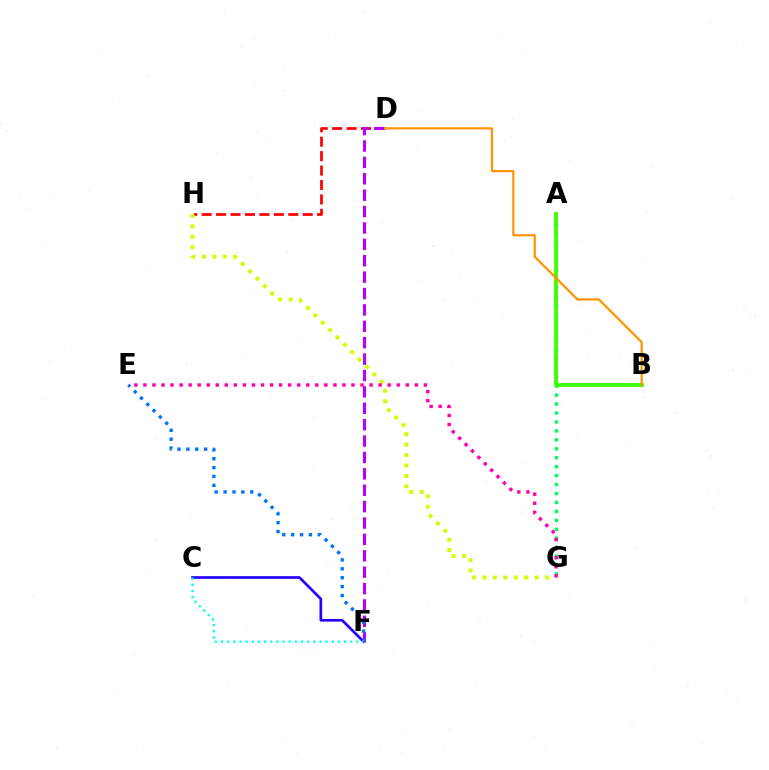{('C', 'F'): [{'color': '#2500ff', 'line_style': 'solid', 'thickness': 1.93}, {'color': '#00fff6', 'line_style': 'dotted', 'thickness': 1.67}], ('A', 'G'): [{'color': '#00ff5c', 'line_style': 'dotted', 'thickness': 2.43}], ('D', 'H'): [{'color': '#ff0000', 'line_style': 'dashed', 'thickness': 1.96}], ('A', 'B'): [{'color': '#3dff00', 'line_style': 'solid', 'thickness': 2.75}], ('D', 'F'): [{'color': '#b900ff', 'line_style': 'dashed', 'thickness': 2.23}], ('E', 'F'): [{'color': '#0074ff', 'line_style': 'dotted', 'thickness': 2.42}], ('B', 'D'): [{'color': '#ff9400', 'line_style': 'solid', 'thickness': 1.61}], ('G', 'H'): [{'color': '#d1ff00', 'line_style': 'dotted', 'thickness': 2.84}], ('E', 'G'): [{'color': '#ff00ac', 'line_style': 'dotted', 'thickness': 2.46}]}